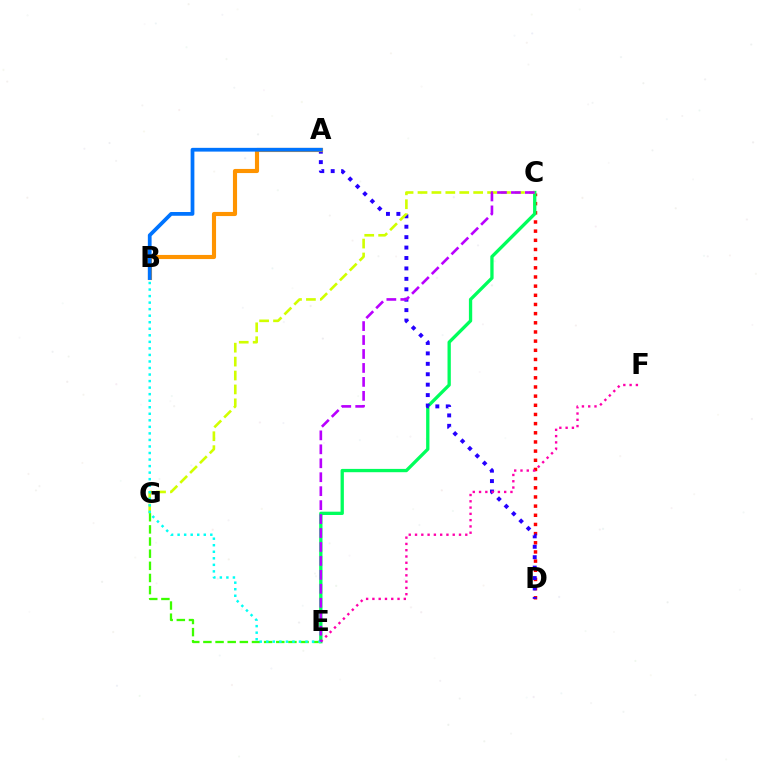{('C', 'D'): [{'color': '#ff0000', 'line_style': 'dotted', 'thickness': 2.49}], ('C', 'E'): [{'color': '#00ff5c', 'line_style': 'solid', 'thickness': 2.38}, {'color': '#b900ff', 'line_style': 'dashed', 'thickness': 1.9}], ('E', 'G'): [{'color': '#3dff00', 'line_style': 'dashed', 'thickness': 1.65}], ('A', 'D'): [{'color': '#2500ff', 'line_style': 'dotted', 'thickness': 2.83}], ('A', 'B'): [{'color': '#ff9400', 'line_style': 'solid', 'thickness': 2.97}, {'color': '#0074ff', 'line_style': 'solid', 'thickness': 2.7}], ('E', 'F'): [{'color': '#ff00ac', 'line_style': 'dotted', 'thickness': 1.71}], ('C', 'G'): [{'color': '#d1ff00', 'line_style': 'dashed', 'thickness': 1.89}], ('B', 'E'): [{'color': '#00fff6', 'line_style': 'dotted', 'thickness': 1.78}]}